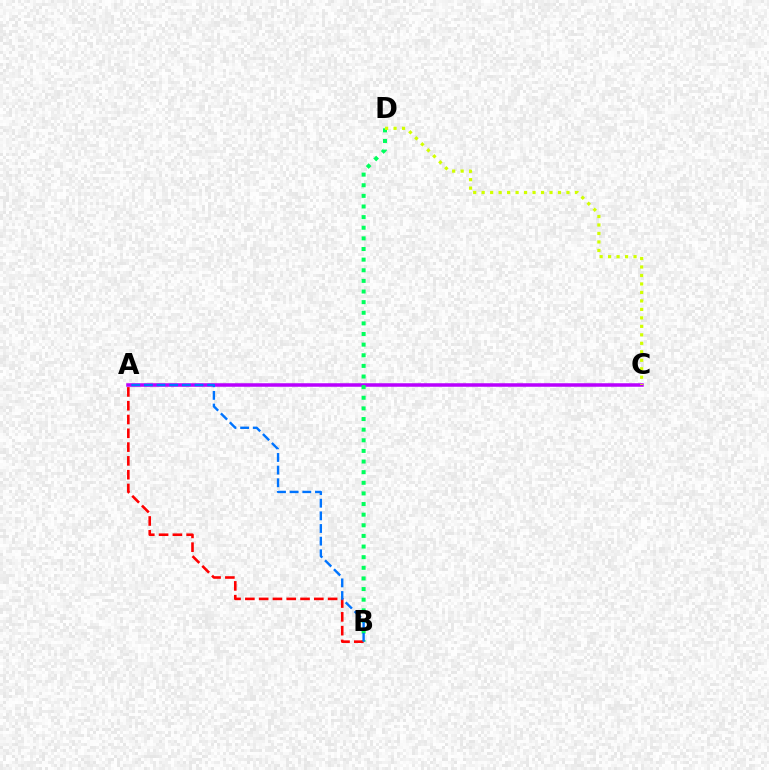{('A', 'C'): [{'color': '#b900ff', 'line_style': 'solid', 'thickness': 2.53}], ('B', 'D'): [{'color': '#00ff5c', 'line_style': 'dotted', 'thickness': 2.89}], ('A', 'B'): [{'color': '#ff0000', 'line_style': 'dashed', 'thickness': 1.87}, {'color': '#0074ff', 'line_style': 'dashed', 'thickness': 1.72}], ('C', 'D'): [{'color': '#d1ff00', 'line_style': 'dotted', 'thickness': 2.3}]}